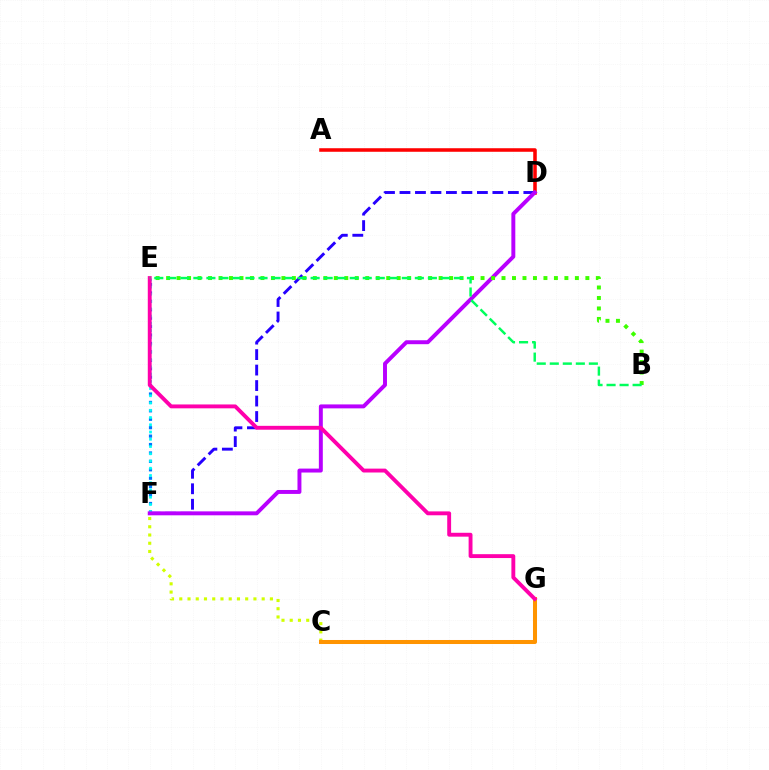{('A', 'D'): [{'color': '#ff0000', 'line_style': 'solid', 'thickness': 2.55}], ('D', 'F'): [{'color': '#2500ff', 'line_style': 'dashed', 'thickness': 2.1}, {'color': '#b900ff', 'line_style': 'solid', 'thickness': 2.84}], ('E', 'F'): [{'color': '#0074ff', 'line_style': 'dotted', 'thickness': 2.29}, {'color': '#00fff6', 'line_style': 'dotted', 'thickness': 1.97}], ('C', 'F'): [{'color': '#d1ff00', 'line_style': 'dotted', 'thickness': 2.24}], ('C', 'G'): [{'color': '#ff9400', 'line_style': 'solid', 'thickness': 2.9}], ('E', 'G'): [{'color': '#ff00ac', 'line_style': 'solid', 'thickness': 2.79}], ('B', 'E'): [{'color': '#3dff00', 'line_style': 'dotted', 'thickness': 2.85}, {'color': '#00ff5c', 'line_style': 'dashed', 'thickness': 1.77}]}